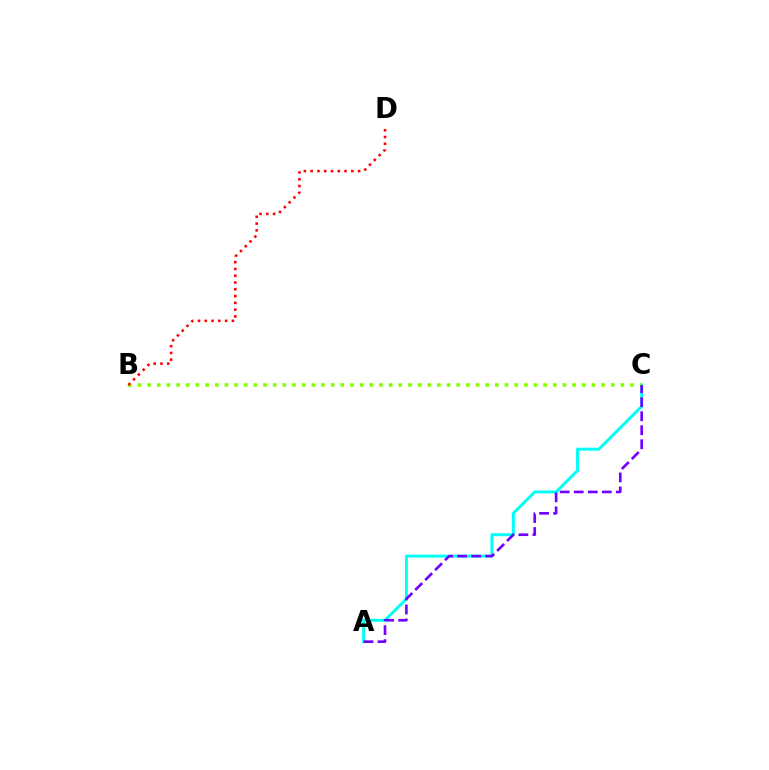{('A', 'C'): [{'color': '#00fff6', 'line_style': 'solid', 'thickness': 2.12}, {'color': '#7200ff', 'line_style': 'dashed', 'thickness': 1.9}], ('B', 'C'): [{'color': '#84ff00', 'line_style': 'dotted', 'thickness': 2.62}], ('B', 'D'): [{'color': '#ff0000', 'line_style': 'dotted', 'thickness': 1.84}]}